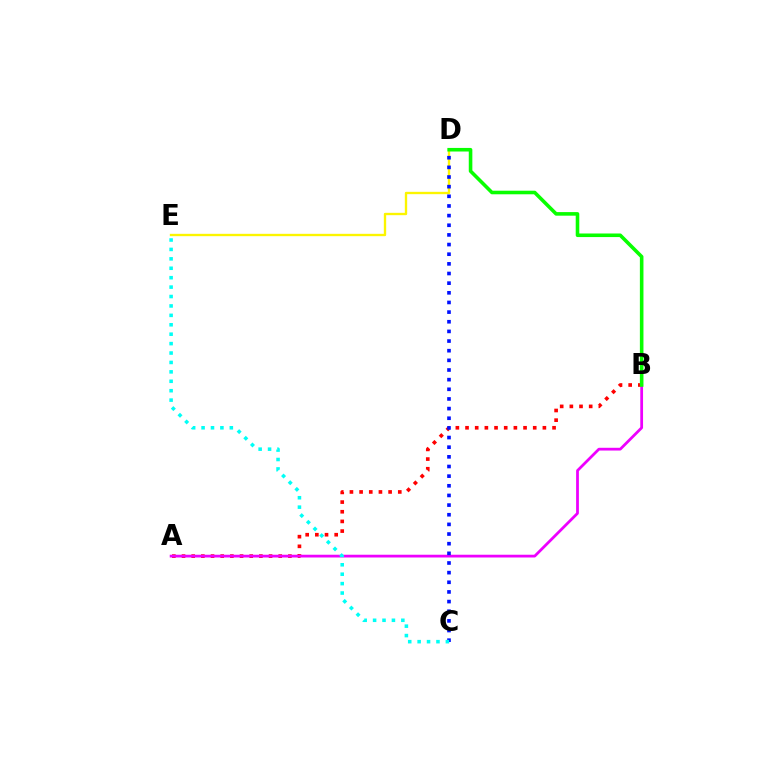{('D', 'E'): [{'color': '#fcf500', 'line_style': 'solid', 'thickness': 1.69}], ('A', 'B'): [{'color': '#ff0000', 'line_style': 'dotted', 'thickness': 2.63}, {'color': '#ee00ff', 'line_style': 'solid', 'thickness': 1.99}], ('B', 'D'): [{'color': '#08ff00', 'line_style': 'solid', 'thickness': 2.58}], ('C', 'D'): [{'color': '#0010ff', 'line_style': 'dotted', 'thickness': 2.62}], ('C', 'E'): [{'color': '#00fff6', 'line_style': 'dotted', 'thickness': 2.56}]}